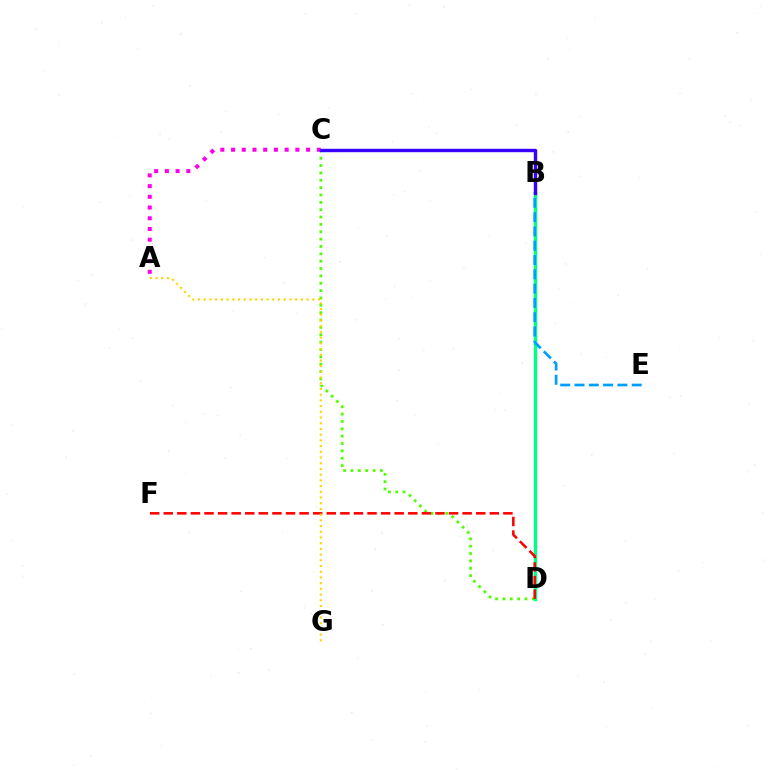{('B', 'D'): [{'color': '#00ff86', 'line_style': 'solid', 'thickness': 2.48}], ('C', 'D'): [{'color': '#4fff00', 'line_style': 'dotted', 'thickness': 2.0}], ('D', 'F'): [{'color': '#ff0000', 'line_style': 'dashed', 'thickness': 1.85}], ('A', 'G'): [{'color': '#ffd500', 'line_style': 'dotted', 'thickness': 1.55}], ('A', 'C'): [{'color': '#ff00ed', 'line_style': 'dotted', 'thickness': 2.91}], ('B', 'E'): [{'color': '#009eff', 'line_style': 'dashed', 'thickness': 1.94}], ('B', 'C'): [{'color': '#3700ff', 'line_style': 'solid', 'thickness': 2.45}]}